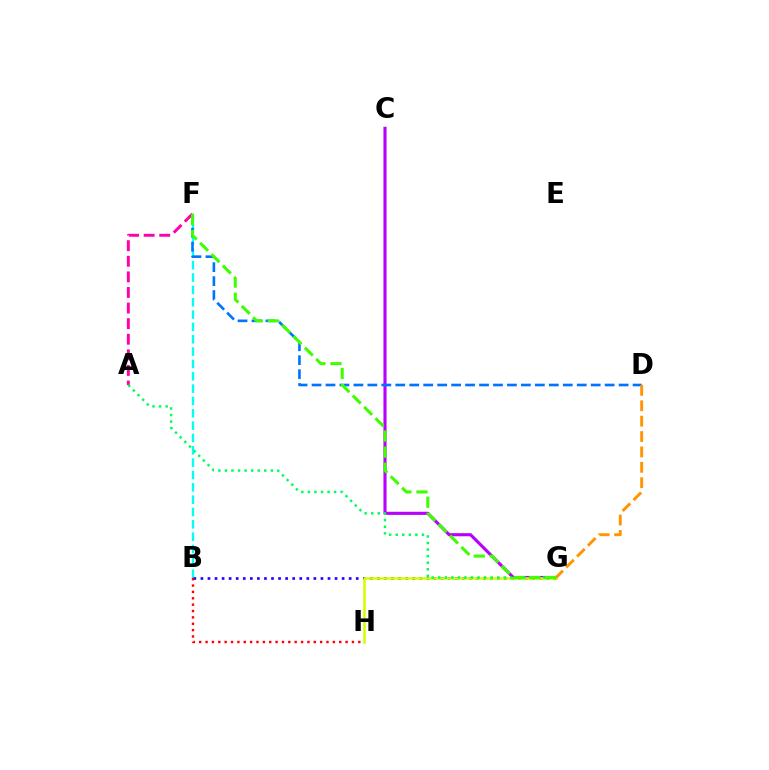{('B', 'F'): [{'color': '#00fff6', 'line_style': 'dashed', 'thickness': 1.68}], ('A', 'F'): [{'color': '#ff00ac', 'line_style': 'dashed', 'thickness': 2.12}], ('B', 'G'): [{'color': '#2500ff', 'line_style': 'dotted', 'thickness': 1.92}], ('C', 'G'): [{'color': '#b900ff', 'line_style': 'solid', 'thickness': 2.25}], ('D', 'F'): [{'color': '#0074ff', 'line_style': 'dashed', 'thickness': 1.9}], ('G', 'H'): [{'color': '#d1ff00', 'line_style': 'solid', 'thickness': 1.82}], ('B', 'H'): [{'color': '#ff0000', 'line_style': 'dotted', 'thickness': 1.73}], ('A', 'G'): [{'color': '#00ff5c', 'line_style': 'dotted', 'thickness': 1.78}], ('D', 'G'): [{'color': '#ff9400', 'line_style': 'dashed', 'thickness': 2.09}], ('F', 'G'): [{'color': '#3dff00', 'line_style': 'dashed', 'thickness': 2.18}]}